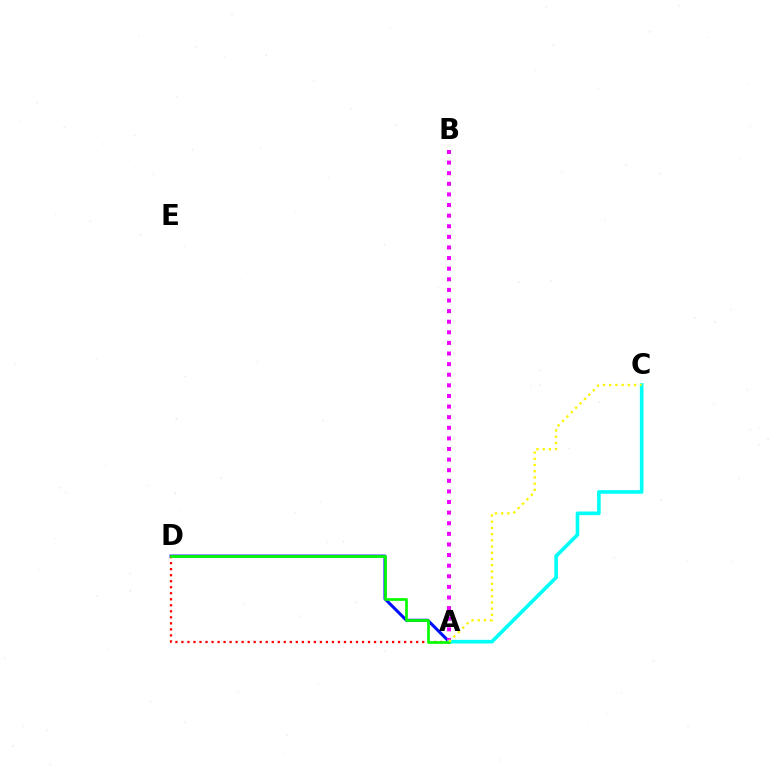{('A', 'D'): [{'color': '#0010ff', 'line_style': 'solid', 'thickness': 2.2}, {'color': '#ff0000', 'line_style': 'dotted', 'thickness': 1.64}, {'color': '#08ff00', 'line_style': 'solid', 'thickness': 1.95}], ('A', 'B'): [{'color': '#ee00ff', 'line_style': 'dotted', 'thickness': 2.88}], ('A', 'C'): [{'color': '#00fff6', 'line_style': 'solid', 'thickness': 2.61}, {'color': '#fcf500', 'line_style': 'dotted', 'thickness': 1.69}]}